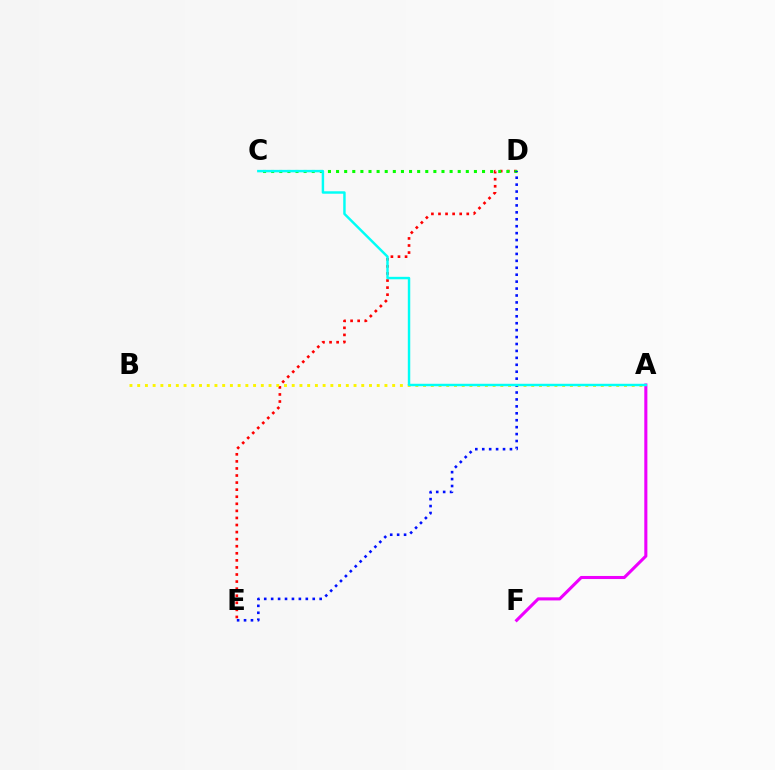{('D', 'E'): [{'color': '#ff0000', 'line_style': 'dotted', 'thickness': 1.92}, {'color': '#0010ff', 'line_style': 'dotted', 'thickness': 1.88}], ('A', 'F'): [{'color': '#ee00ff', 'line_style': 'solid', 'thickness': 2.22}], ('C', 'D'): [{'color': '#08ff00', 'line_style': 'dotted', 'thickness': 2.2}], ('A', 'B'): [{'color': '#fcf500', 'line_style': 'dotted', 'thickness': 2.1}], ('A', 'C'): [{'color': '#00fff6', 'line_style': 'solid', 'thickness': 1.77}]}